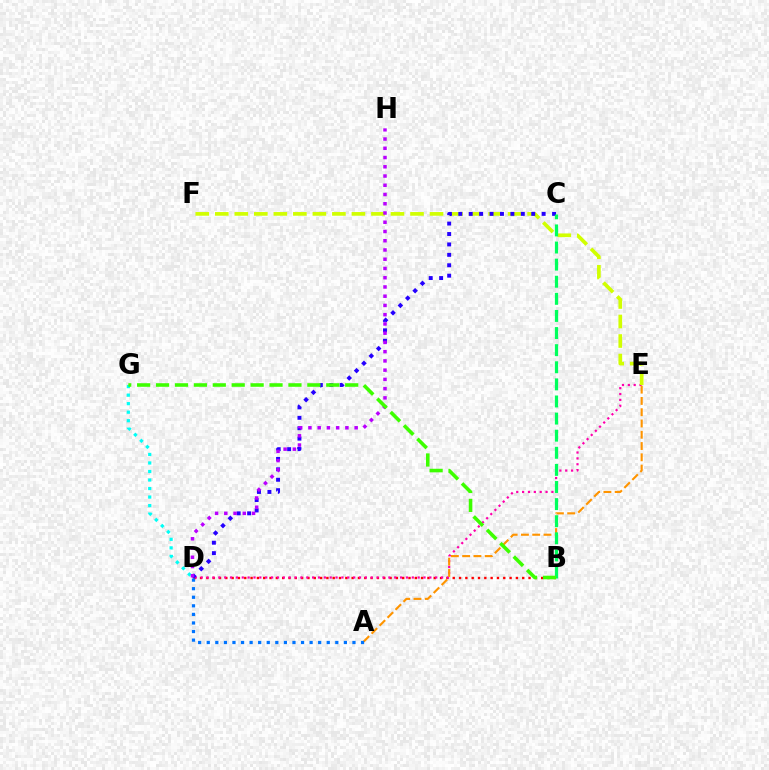{('B', 'D'): [{'color': '#ff0000', 'line_style': 'dotted', 'thickness': 1.72}], ('D', 'E'): [{'color': '#ff00ac', 'line_style': 'dotted', 'thickness': 1.59}], ('E', 'F'): [{'color': '#d1ff00', 'line_style': 'dashed', 'thickness': 2.65}], ('C', 'D'): [{'color': '#2500ff', 'line_style': 'dotted', 'thickness': 2.83}], ('A', 'E'): [{'color': '#ff9400', 'line_style': 'dashed', 'thickness': 1.53}], ('D', 'G'): [{'color': '#00fff6', 'line_style': 'dotted', 'thickness': 2.32}], ('B', 'C'): [{'color': '#00ff5c', 'line_style': 'dashed', 'thickness': 2.32}], ('D', 'H'): [{'color': '#b900ff', 'line_style': 'dotted', 'thickness': 2.51}], ('A', 'D'): [{'color': '#0074ff', 'line_style': 'dotted', 'thickness': 2.33}], ('B', 'G'): [{'color': '#3dff00', 'line_style': 'dashed', 'thickness': 2.57}]}